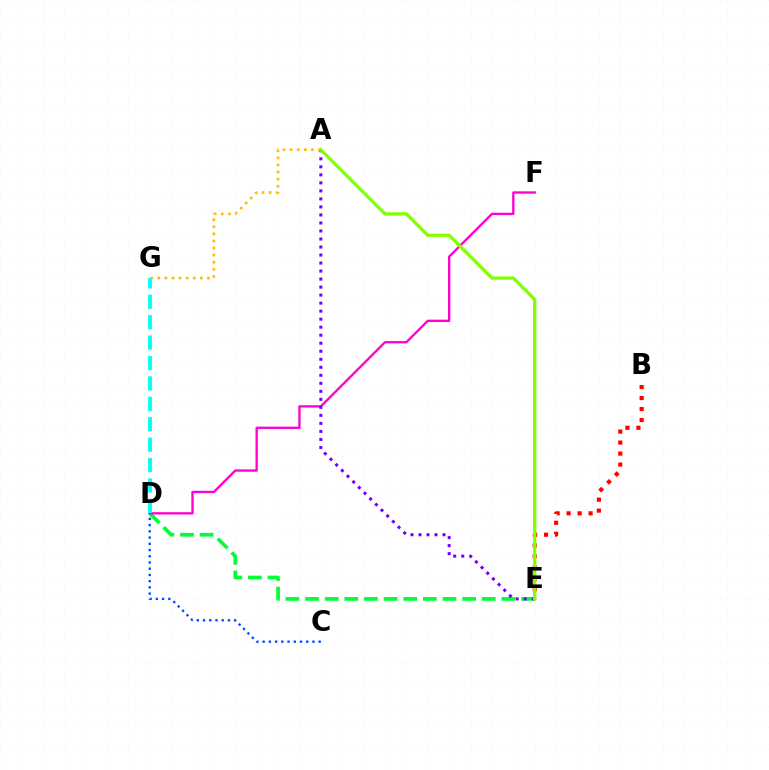{('C', 'D'): [{'color': '#004bff', 'line_style': 'dotted', 'thickness': 1.69}], ('D', 'E'): [{'color': '#00ff39', 'line_style': 'dashed', 'thickness': 2.67}], ('D', 'F'): [{'color': '#ff00cf', 'line_style': 'solid', 'thickness': 1.68}], ('B', 'E'): [{'color': '#ff0000', 'line_style': 'dotted', 'thickness': 2.99}], ('A', 'E'): [{'color': '#7200ff', 'line_style': 'dotted', 'thickness': 2.18}, {'color': '#84ff00', 'line_style': 'solid', 'thickness': 2.36}], ('A', 'G'): [{'color': '#ffbd00', 'line_style': 'dotted', 'thickness': 1.93}], ('D', 'G'): [{'color': '#00fff6', 'line_style': 'dashed', 'thickness': 2.77}]}